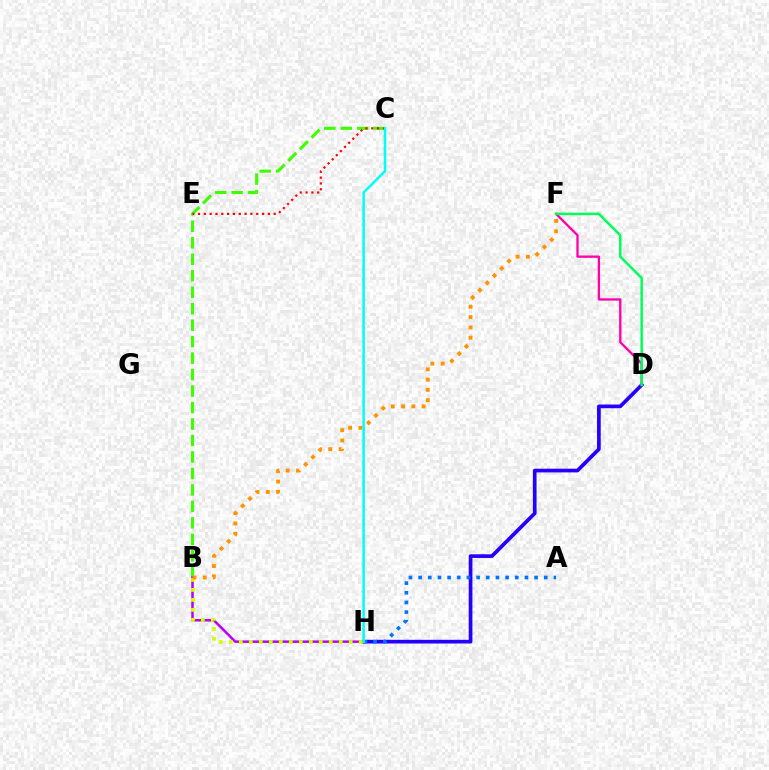{('D', 'H'): [{'color': '#2500ff', 'line_style': 'solid', 'thickness': 2.66}], ('B', 'C'): [{'color': '#3dff00', 'line_style': 'dashed', 'thickness': 2.24}], ('D', 'F'): [{'color': '#ff00ac', 'line_style': 'solid', 'thickness': 1.67}, {'color': '#00ff5c', 'line_style': 'solid', 'thickness': 1.8}], ('B', 'H'): [{'color': '#b900ff', 'line_style': 'solid', 'thickness': 1.81}, {'color': '#d1ff00', 'line_style': 'dotted', 'thickness': 2.72}], ('C', 'E'): [{'color': '#ff0000', 'line_style': 'dotted', 'thickness': 1.58}], ('A', 'H'): [{'color': '#0074ff', 'line_style': 'dotted', 'thickness': 2.63}], ('B', 'F'): [{'color': '#ff9400', 'line_style': 'dotted', 'thickness': 2.8}], ('C', 'H'): [{'color': '#00fff6', 'line_style': 'solid', 'thickness': 1.82}]}